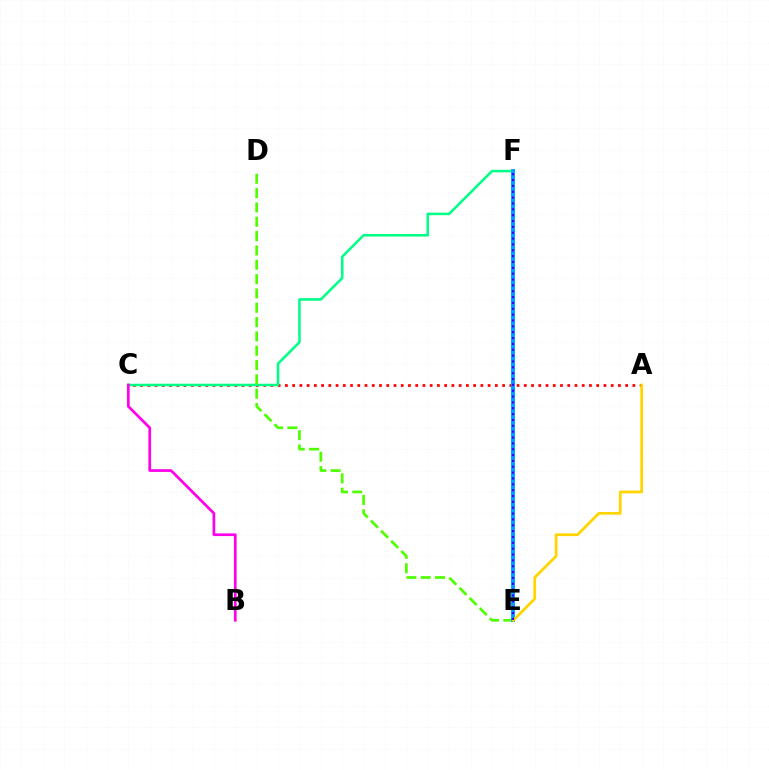{('A', 'C'): [{'color': '#ff0000', 'line_style': 'dotted', 'thickness': 1.97}], ('C', 'F'): [{'color': '#00ff86', 'line_style': 'solid', 'thickness': 1.83}], ('D', 'E'): [{'color': '#4fff00', 'line_style': 'dashed', 'thickness': 1.95}], ('E', 'F'): [{'color': '#009eff', 'line_style': 'solid', 'thickness': 2.82}, {'color': '#3700ff', 'line_style': 'dotted', 'thickness': 1.59}], ('A', 'E'): [{'color': '#ffd500', 'line_style': 'solid', 'thickness': 1.98}], ('B', 'C'): [{'color': '#ff00ed', 'line_style': 'solid', 'thickness': 1.95}]}